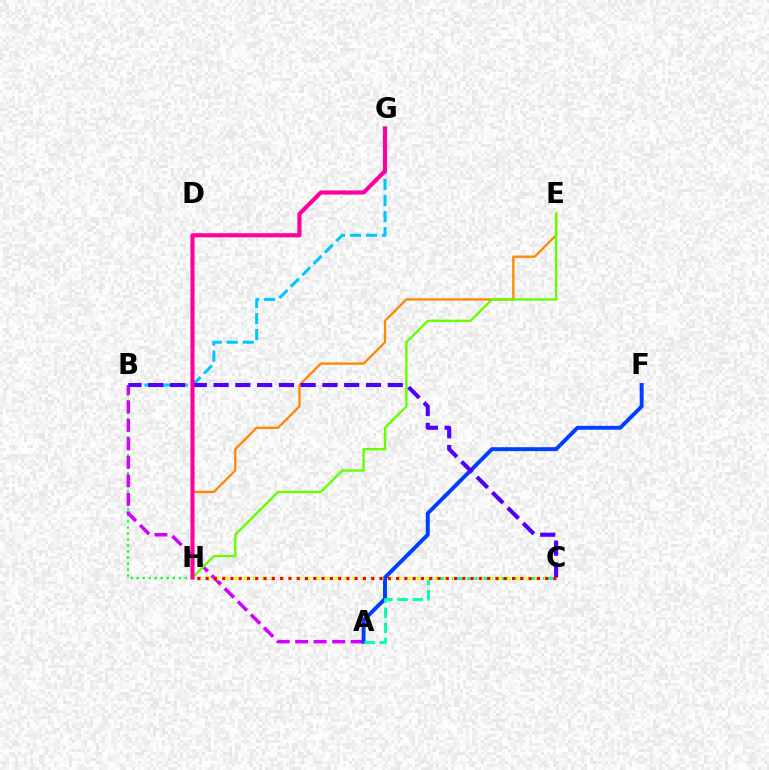{('B', 'H'): [{'color': '#00ff27', 'line_style': 'dotted', 'thickness': 1.64}], ('E', 'H'): [{'color': '#ff8800', 'line_style': 'solid', 'thickness': 1.68}, {'color': '#66ff00', 'line_style': 'solid', 'thickness': 1.71}], ('A', 'B'): [{'color': '#d600ff', 'line_style': 'dashed', 'thickness': 2.51}], ('A', 'F'): [{'color': '#003fff', 'line_style': 'solid', 'thickness': 2.83}], ('A', 'C'): [{'color': '#00ffaf', 'line_style': 'dashed', 'thickness': 2.06}], ('B', 'G'): [{'color': '#00c7ff', 'line_style': 'dashed', 'thickness': 2.18}], ('C', 'H'): [{'color': '#eeff00', 'line_style': 'dotted', 'thickness': 2.47}, {'color': '#ff0000', 'line_style': 'dotted', 'thickness': 2.25}], ('B', 'C'): [{'color': '#4f00ff', 'line_style': 'dashed', 'thickness': 2.96}], ('G', 'H'): [{'color': '#ff00a0', 'line_style': 'solid', 'thickness': 2.96}]}